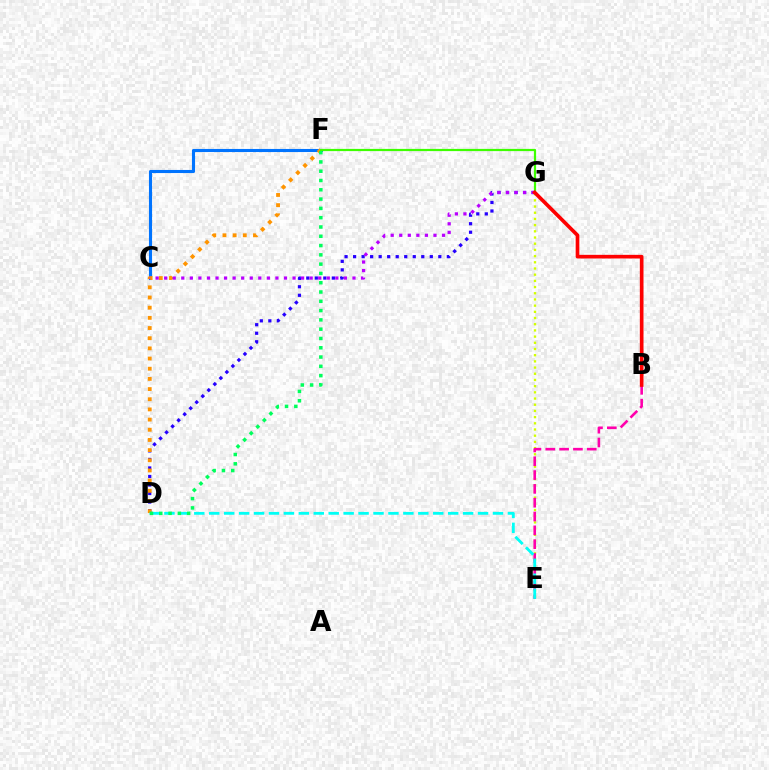{('C', 'F'): [{'color': '#0074ff', 'line_style': 'solid', 'thickness': 2.23}], ('D', 'G'): [{'color': '#2500ff', 'line_style': 'dotted', 'thickness': 2.32}], ('D', 'F'): [{'color': '#ff9400', 'line_style': 'dotted', 'thickness': 2.76}, {'color': '#00ff5c', 'line_style': 'dotted', 'thickness': 2.52}], ('E', 'G'): [{'color': '#d1ff00', 'line_style': 'dotted', 'thickness': 1.68}], ('B', 'E'): [{'color': '#ff00ac', 'line_style': 'dashed', 'thickness': 1.88}], ('C', 'G'): [{'color': '#b900ff', 'line_style': 'dotted', 'thickness': 2.33}], ('D', 'E'): [{'color': '#00fff6', 'line_style': 'dashed', 'thickness': 2.03}], ('F', 'G'): [{'color': '#3dff00', 'line_style': 'solid', 'thickness': 1.59}], ('B', 'G'): [{'color': '#ff0000', 'line_style': 'solid', 'thickness': 2.64}]}